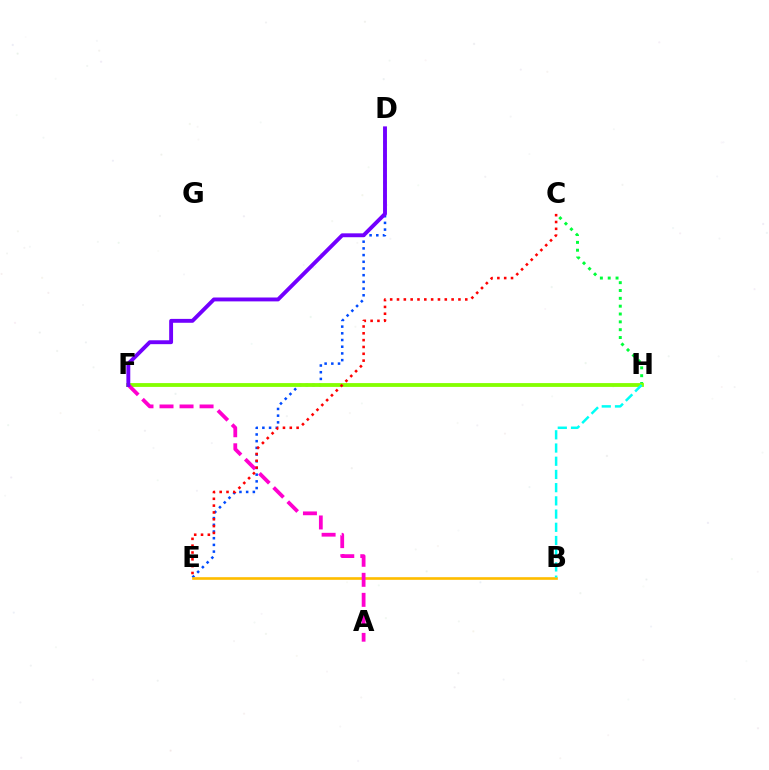{('D', 'E'): [{'color': '#004bff', 'line_style': 'dotted', 'thickness': 1.82}], ('B', 'E'): [{'color': '#ffbd00', 'line_style': 'solid', 'thickness': 1.91}], ('C', 'H'): [{'color': '#00ff39', 'line_style': 'dotted', 'thickness': 2.13}], ('F', 'H'): [{'color': '#84ff00', 'line_style': 'solid', 'thickness': 2.74}], ('A', 'F'): [{'color': '#ff00cf', 'line_style': 'dashed', 'thickness': 2.72}], ('C', 'E'): [{'color': '#ff0000', 'line_style': 'dotted', 'thickness': 1.85}], ('D', 'F'): [{'color': '#7200ff', 'line_style': 'solid', 'thickness': 2.8}], ('B', 'H'): [{'color': '#00fff6', 'line_style': 'dashed', 'thickness': 1.79}]}